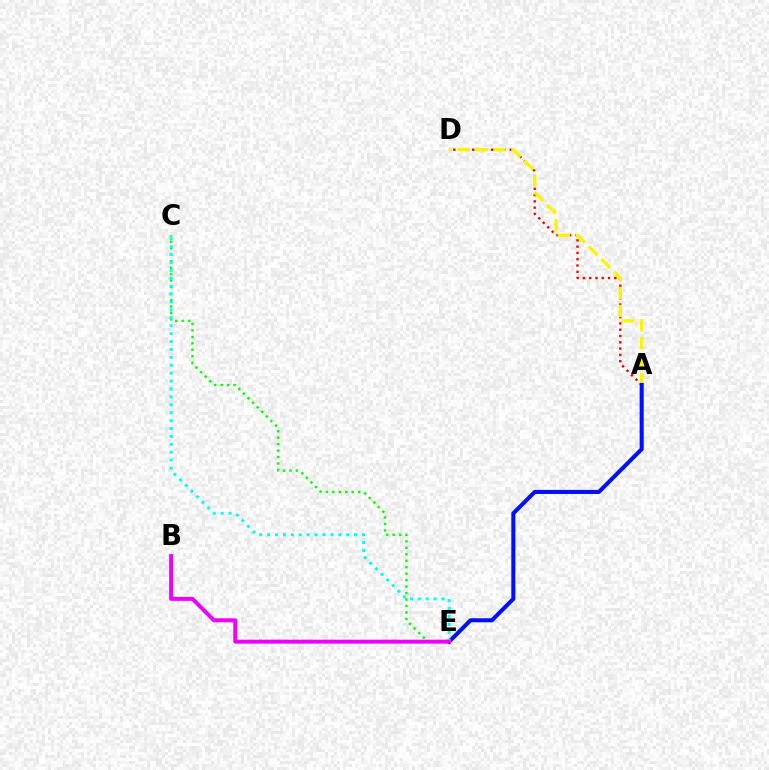{('A', 'D'): [{'color': '#ff0000', 'line_style': 'dotted', 'thickness': 1.71}, {'color': '#fcf500', 'line_style': 'dashed', 'thickness': 2.42}], ('C', 'E'): [{'color': '#08ff00', 'line_style': 'dotted', 'thickness': 1.76}, {'color': '#00fff6', 'line_style': 'dotted', 'thickness': 2.15}], ('A', 'E'): [{'color': '#0010ff', 'line_style': 'solid', 'thickness': 2.92}], ('B', 'E'): [{'color': '#ee00ff', 'line_style': 'solid', 'thickness': 2.86}]}